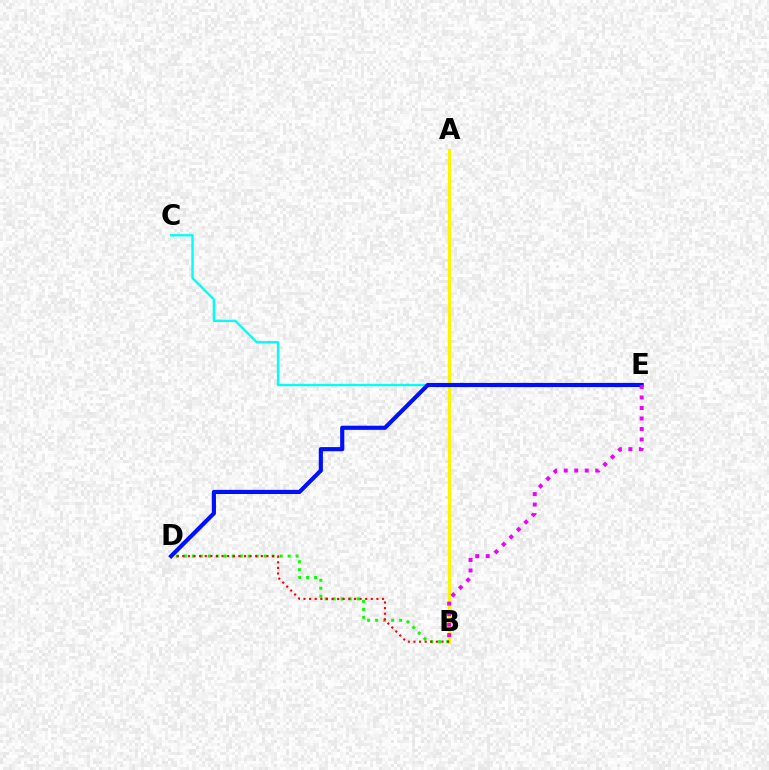{('A', 'B'): [{'color': '#fcf500', 'line_style': 'solid', 'thickness': 2.36}], ('C', 'E'): [{'color': '#00fff6', 'line_style': 'solid', 'thickness': 1.7}], ('B', 'D'): [{'color': '#08ff00', 'line_style': 'dotted', 'thickness': 2.17}, {'color': '#ff0000', 'line_style': 'dotted', 'thickness': 1.52}], ('D', 'E'): [{'color': '#0010ff', 'line_style': 'solid', 'thickness': 2.99}], ('B', 'E'): [{'color': '#ee00ff', 'line_style': 'dotted', 'thickness': 2.85}]}